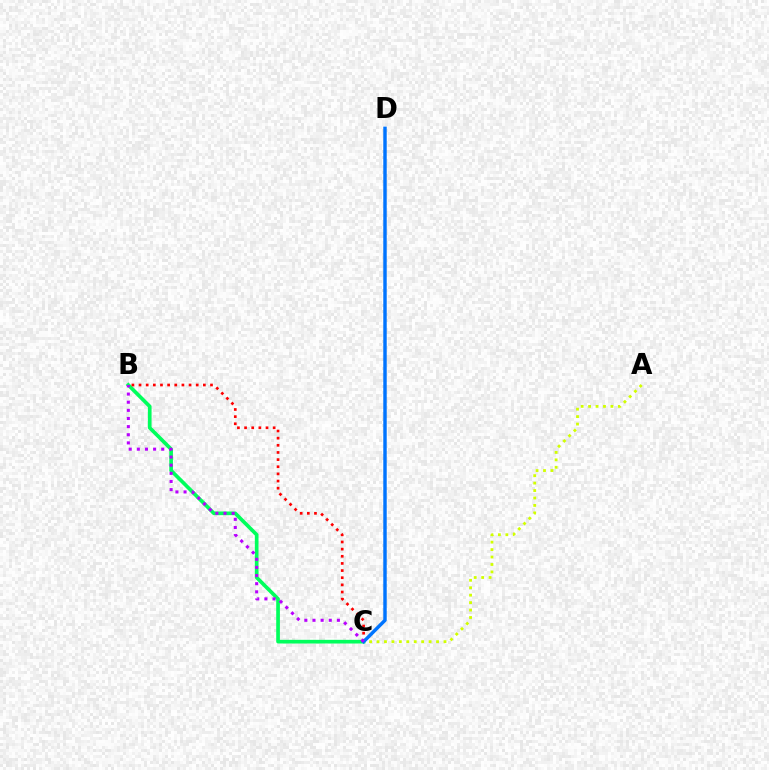{('A', 'C'): [{'color': '#d1ff00', 'line_style': 'dotted', 'thickness': 2.02}], ('B', 'C'): [{'color': '#00ff5c', 'line_style': 'solid', 'thickness': 2.65}, {'color': '#ff0000', 'line_style': 'dotted', 'thickness': 1.94}, {'color': '#b900ff', 'line_style': 'dotted', 'thickness': 2.21}], ('C', 'D'): [{'color': '#0074ff', 'line_style': 'solid', 'thickness': 2.48}]}